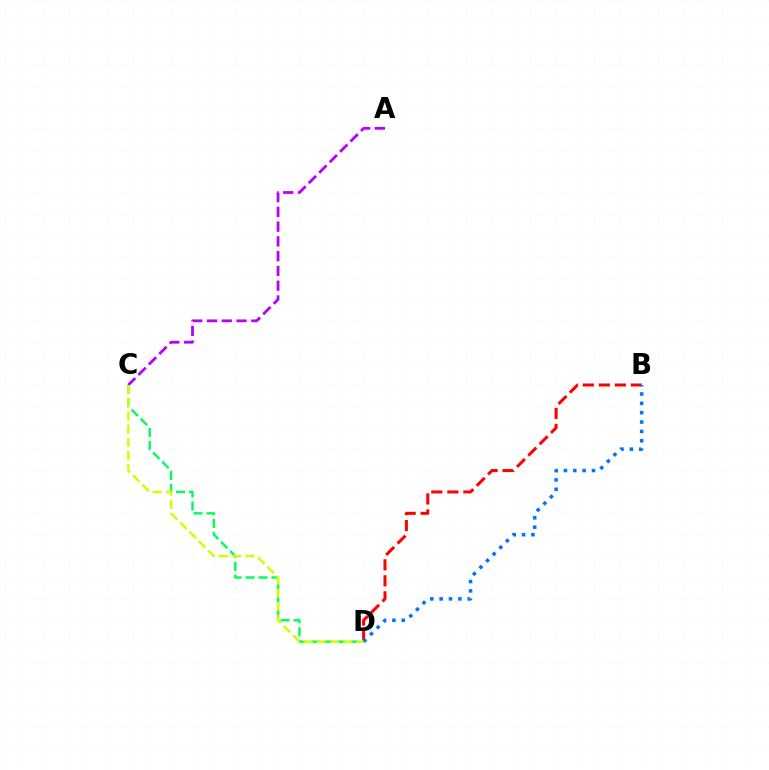{('A', 'C'): [{'color': '#b900ff', 'line_style': 'dashed', 'thickness': 2.01}], ('B', 'D'): [{'color': '#ff0000', 'line_style': 'dashed', 'thickness': 2.18}, {'color': '#0074ff', 'line_style': 'dotted', 'thickness': 2.54}], ('C', 'D'): [{'color': '#00ff5c', 'line_style': 'dashed', 'thickness': 1.76}, {'color': '#d1ff00', 'line_style': 'dashed', 'thickness': 1.79}]}